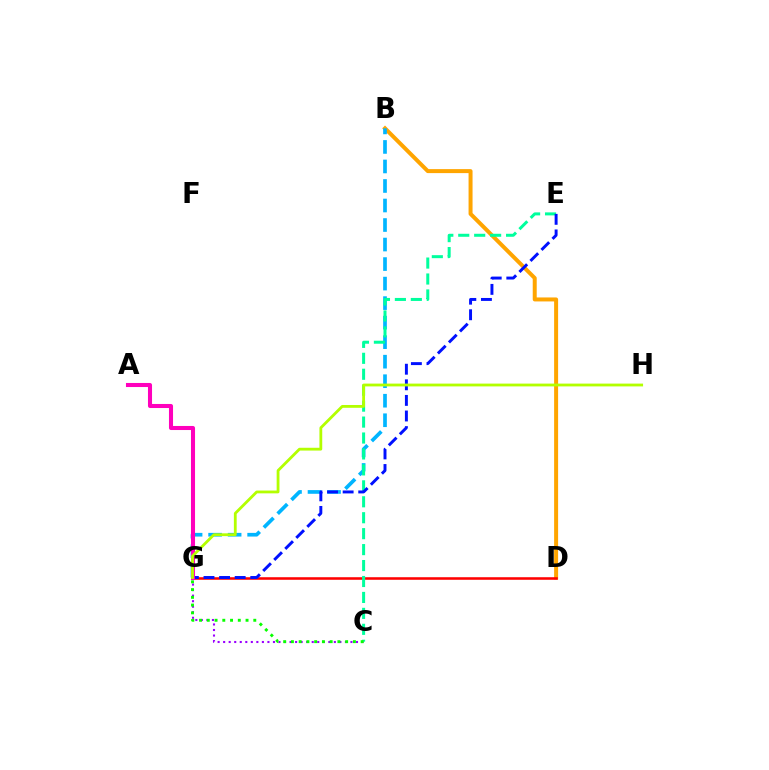{('B', 'D'): [{'color': '#ffa500', 'line_style': 'solid', 'thickness': 2.87}], ('C', 'G'): [{'color': '#9b00ff', 'line_style': 'dotted', 'thickness': 1.5}, {'color': '#08ff00', 'line_style': 'dotted', 'thickness': 2.11}], ('B', 'G'): [{'color': '#00b5ff', 'line_style': 'dashed', 'thickness': 2.65}], ('D', 'G'): [{'color': '#ff0000', 'line_style': 'solid', 'thickness': 1.84}], ('C', 'E'): [{'color': '#00ff9d', 'line_style': 'dashed', 'thickness': 2.17}], ('E', 'G'): [{'color': '#0010ff', 'line_style': 'dashed', 'thickness': 2.12}], ('A', 'G'): [{'color': '#ff00bd', 'line_style': 'solid', 'thickness': 2.93}], ('G', 'H'): [{'color': '#b3ff00', 'line_style': 'solid', 'thickness': 2.02}]}